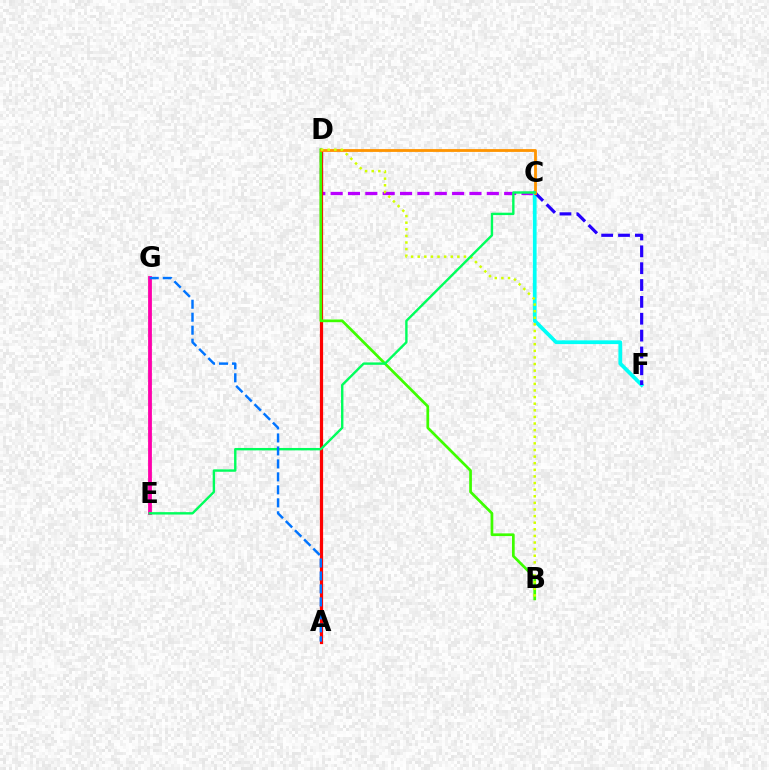{('C', 'D'): [{'color': '#b900ff', 'line_style': 'dashed', 'thickness': 2.36}, {'color': '#ff9400', 'line_style': 'solid', 'thickness': 2.03}], ('C', 'F'): [{'color': '#00fff6', 'line_style': 'solid', 'thickness': 2.69}, {'color': '#2500ff', 'line_style': 'dashed', 'thickness': 2.29}], ('A', 'D'): [{'color': '#ff0000', 'line_style': 'solid', 'thickness': 2.32}], ('B', 'D'): [{'color': '#3dff00', 'line_style': 'solid', 'thickness': 1.95}, {'color': '#d1ff00', 'line_style': 'dotted', 'thickness': 1.8}], ('E', 'G'): [{'color': '#ff00ac', 'line_style': 'solid', 'thickness': 2.74}], ('C', 'E'): [{'color': '#00ff5c', 'line_style': 'solid', 'thickness': 1.73}], ('A', 'G'): [{'color': '#0074ff', 'line_style': 'dashed', 'thickness': 1.76}]}